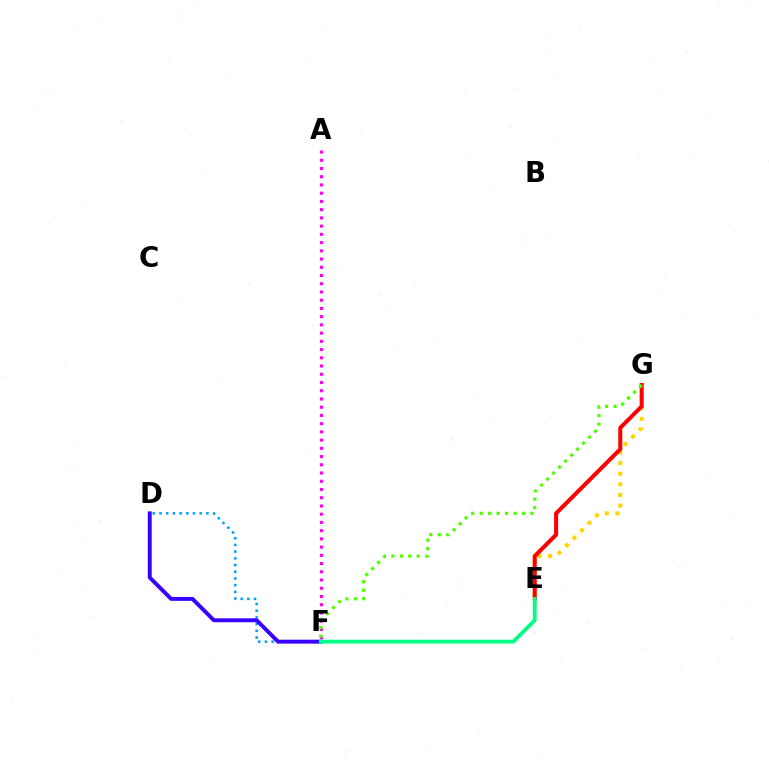{('E', 'G'): [{'color': '#ffd500', 'line_style': 'dotted', 'thickness': 2.89}, {'color': '#ff0000', 'line_style': 'solid', 'thickness': 2.9}], ('A', 'F'): [{'color': '#ff00ed', 'line_style': 'dotted', 'thickness': 2.24}], ('D', 'F'): [{'color': '#009eff', 'line_style': 'dotted', 'thickness': 1.82}, {'color': '#3700ff', 'line_style': 'solid', 'thickness': 2.82}], ('E', 'F'): [{'color': '#00ff86', 'line_style': 'solid', 'thickness': 2.76}], ('F', 'G'): [{'color': '#4fff00', 'line_style': 'dotted', 'thickness': 2.3}]}